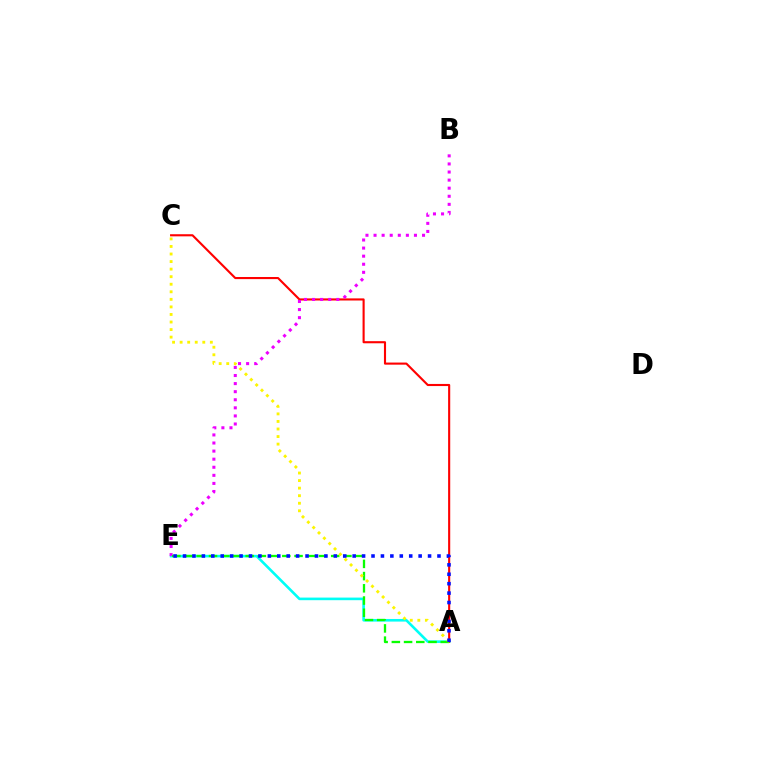{('A', 'E'): [{'color': '#00fff6', 'line_style': 'solid', 'thickness': 1.88}, {'color': '#08ff00', 'line_style': 'dashed', 'thickness': 1.66}, {'color': '#0010ff', 'line_style': 'dotted', 'thickness': 2.56}], ('A', 'C'): [{'color': '#ff0000', 'line_style': 'solid', 'thickness': 1.52}, {'color': '#fcf500', 'line_style': 'dotted', 'thickness': 2.05}], ('B', 'E'): [{'color': '#ee00ff', 'line_style': 'dotted', 'thickness': 2.2}]}